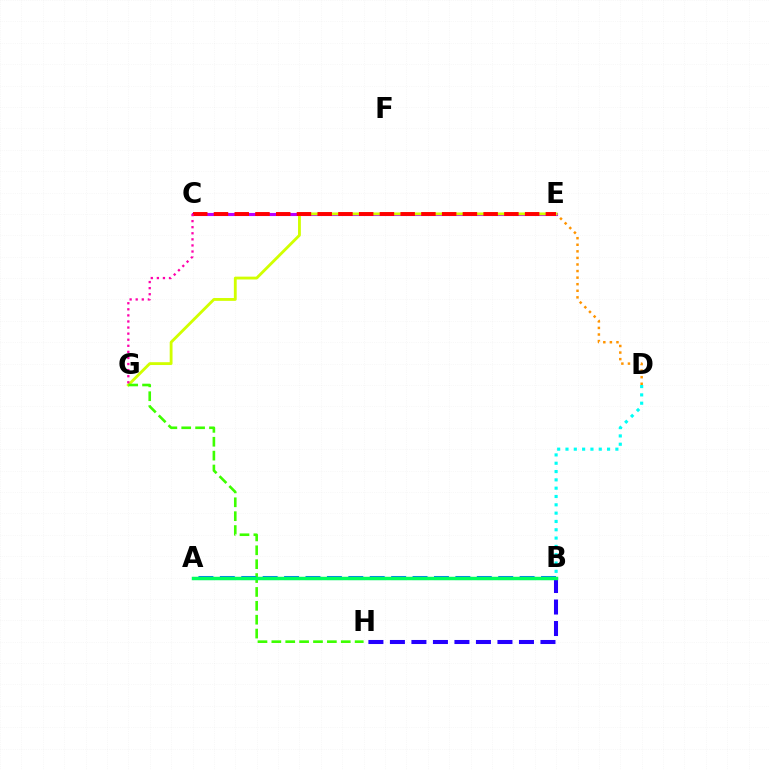{('D', 'E'): [{'color': '#ff9400', 'line_style': 'dotted', 'thickness': 1.79}], ('B', 'H'): [{'color': '#2500ff', 'line_style': 'dashed', 'thickness': 2.92}], ('C', 'E'): [{'color': '#b900ff', 'line_style': 'solid', 'thickness': 2.23}, {'color': '#ff0000', 'line_style': 'dashed', 'thickness': 2.82}], ('E', 'G'): [{'color': '#d1ff00', 'line_style': 'solid', 'thickness': 2.04}], ('G', 'H'): [{'color': '#3dff00', 'line_style': 'dashed', 'thickness': 1.89}], ('A', 'B'): [{'color': '#0074ff', 'line_style': 'dashed', 'thickness': 2.91}, {'color': '#00ff5c', 'line_style': 'solid', 'thickness': 2.5}], ('B', 'D'): [{'color': '#00fff6', 'line_style': 'dotted', 'thickness': 2.26}], ('C', 'G'): [{'color': '#ff00ac', 'line_style': 'dotted', 'thickness': 1.65}]}